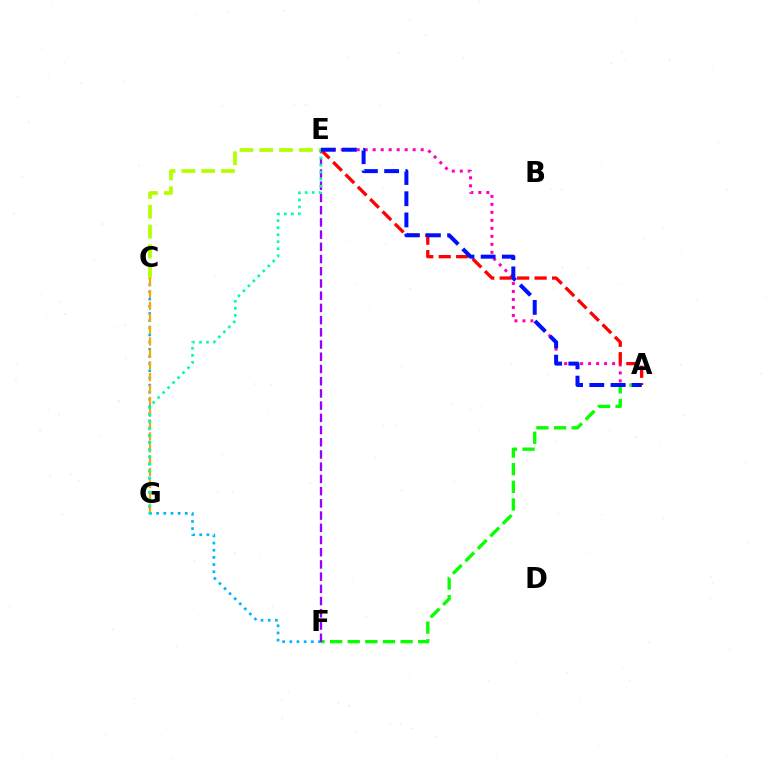{('A', 'E'): [{'color': '#ff00bd', 'line_style': 'dotted', 'thickness': 2.17}, {'color': '#ff0000', 'line_style': 'dashed', 'thickness': 2.37}, {'color': '#0010ff', 'line_style': 'dashed', 'thickness': 2.88}], ('C', 'F'): [{'color': '#00b5ff', 'line_style': 'dotted', 'thickness': 1.95}], ('C', 'G'): [{'color': '#ffa500', 'line_style': 'dashed', 'thickness': 1.61}], ('A', 'F'): [{'color': '#08ff00', 'line_style': 'dashed', 'thickness': 2.39}], ('C', 'E'): [{'color': '#b3ff00', 'line_style': 'dashed', 'thickness': 2.69}], ('E', 'F'): [{'color': '#9b00ff', 'line_style': 'dashed', 'thickness': 1.66}], ('E', 'G'): [{'color': '#00ff9d', 'line_style': 'dotted', 'thickness': 1.91}]}